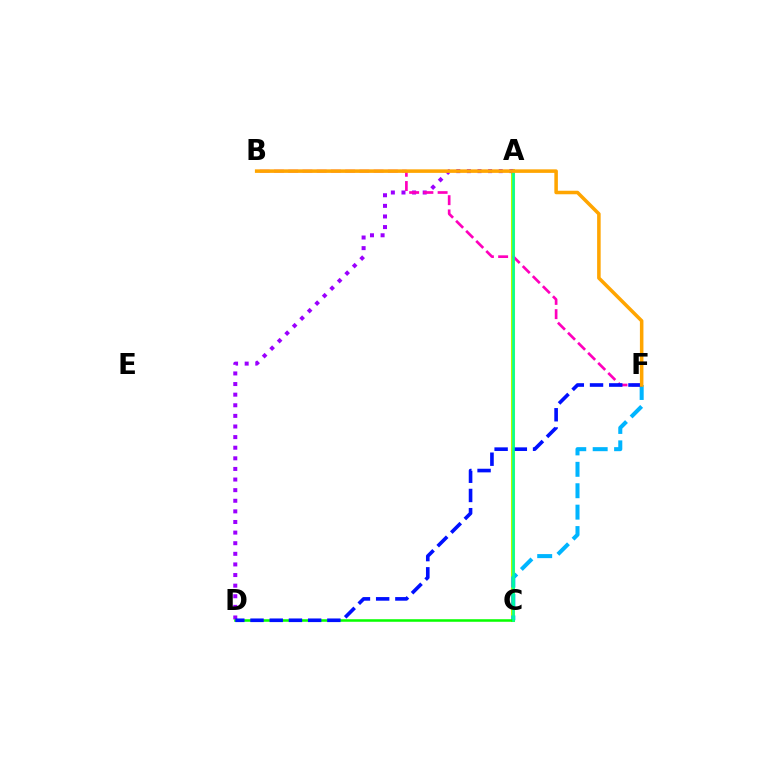{('A', 'C'): [{'color': '#ff0000', 'line_style': 'solid', 'thickness': 2.9}, {'color': '#b3ff00', 'line_style': 'solid', 'thickness': 2.83}, {'color': '#00ff9d', 'line_style': 'solid', 'thickness': 1.84}], ('A', 'D'): [{'color': '#9b00ff', 'line_style': 'dotted', 'thickness': 2.88}], ('B', 'F'): [{'color': '#ff00bd', 'line_style': 'dashed', 'thickness': 1.93}, {'color': '#ffa500', 'line_style': 'solid', 'thickness': 2.54}], ('C', 'F'): [{'color': '#00b5ff', 'line_style': 'dashed', 'thickness': 2.91}], ('C', 'D'): [{'color': '#08ff00', 'line_style': 'solid', 'thickness': 1.83}], ('D', 'F'): [{'color': '#0010ff', 'line_style': 'dashed', 'thickness': 2.61}]}